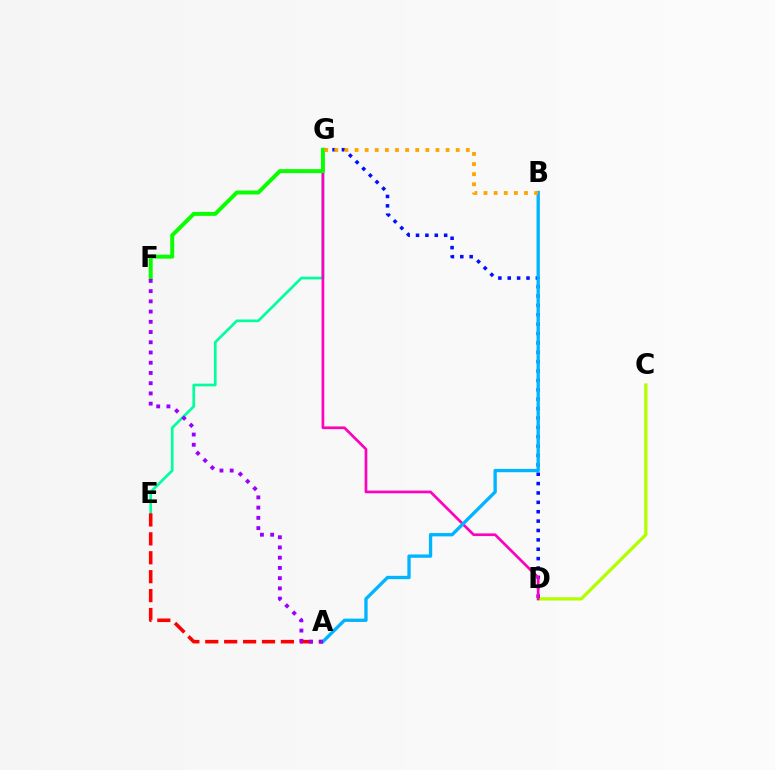{('C', 'D'): [{'color': '#b3ff00', 'line_style': 'solid', 'thickness': 2.37}], ('D', 'G'): [{'color': '#0010ff', 'line_style': 'dotted', 'thickness': 2.55}, {'color': '#ff00bd', 'line_style': 'solid', 'thickness': 1.94}], ('E', 'G'): [{'color': '#00ff9d', 'line_style': 'solid', 'thickness': 1.93}], ('F', 'G'): [{'color': '#08ff00', 'line_style': 'solid', 'thickness': 2.85}], ('A', 'E'): [{'color': '#ff0000', 'line_style': 'dashed', 'thickness': 2.57}], ('A', 'B'): [{'color': '#00b5ff', 'line_style': 'solid', 'thickness': 2.39}], ('A', 'F'): [{'color': '#9b00ff', 'line_style': 'dotted', 'thickness': 2.78}], ('B', 'G'): [{'color': '#ffa500', 'line_style': 'dotted', 'thickness': 2.75}]}